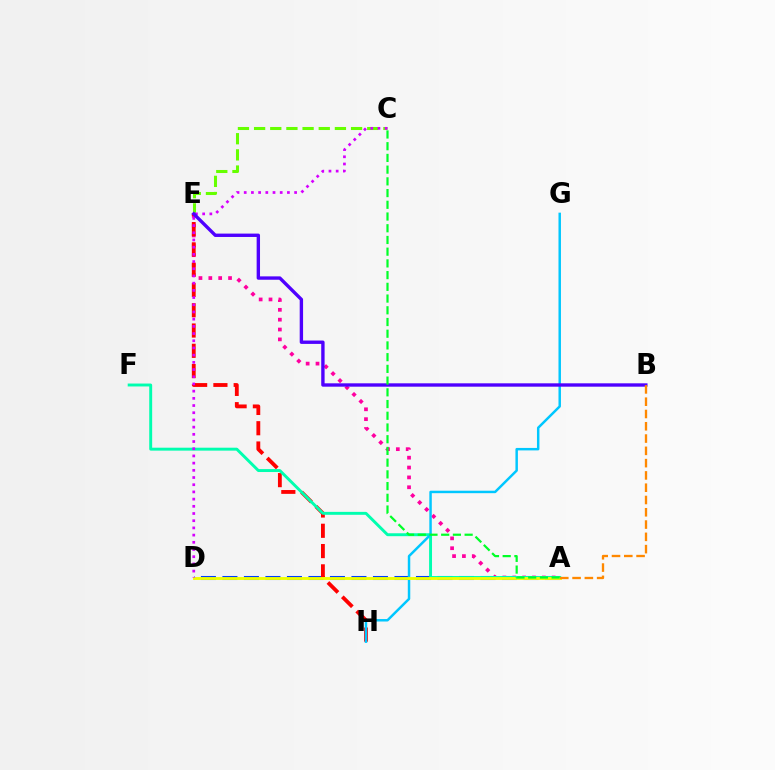{('C', 'E'): [{'color': '#66ff00', 'line_style': 'dashed', 'thickness': 2.2}], ('A', 'E'): [{'color': '#ff00a0', 'line_style': 'dotted', 'thickness': 2.68}], ('A', 'D'): [{'color': '#003fff', 'line_style': 'dashed', 'thickness': 2.92}, {'color': '#eeff00', 'line_style': 'solid', 'thickness': 2.08}], ('E', 'H'): [{'color': '#ff0000', 'line_style': 'dashed', 'thickness': 2.76}], ('A', 'F'): [{'color': '#00ffaf', 'line_style': 'solid', 'thickness': 2.11}], ('G', 'H'): [{'color': '#00c7ff', 'line_style': 'solid', 'thickness': 1.78}], ('C', 'D'): [{'color': '#d600ff', 'line_style': 'dotted', 'thickness': 1.96}], ('B', 'E'): [{'color': '#4f00ff', 'line_style': 'solid', 'thickness': 2.43}], ('A', 'B'): [{'color': '#ff8800', 'line_style': 'dashed', 'thickness': 1.67}], ('A', 'C'): [{'color': '#00ff27', 'line_style': 'dashed', 'thickness': 1.59}]}